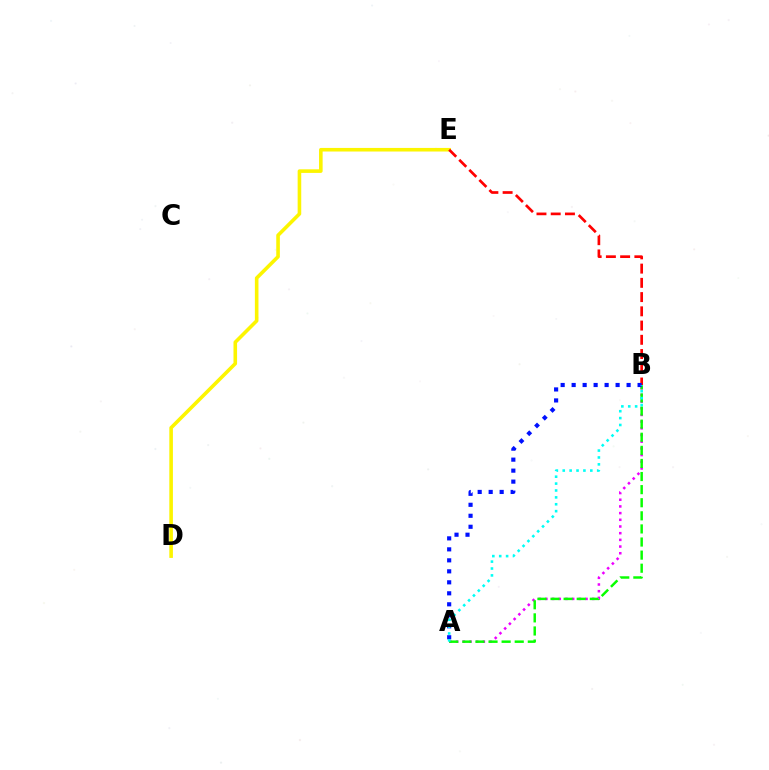{('A', 'B'): [{'color': '#ee00ff', 'line_style': 'dotted', 'thickness': 1.82}, {'color': '#08ff00', 'line_style': 'dashed', 'thickness': 1.78}, {'color': '#0010ff', 'line_style': 'dotted', 'thickness': 2.99}, {'color': '#00fff6', 'line_style': 'dotted', 'thickness': 1.87}], ('D', 'E'): [{'color': '#fcf500', 'line_style': 'solid', 'thickness': 2.58}], ('B', 'E'): [{'color': '#ff0000', 'line_style': 'dashed', 'thickness': 1.93}]}